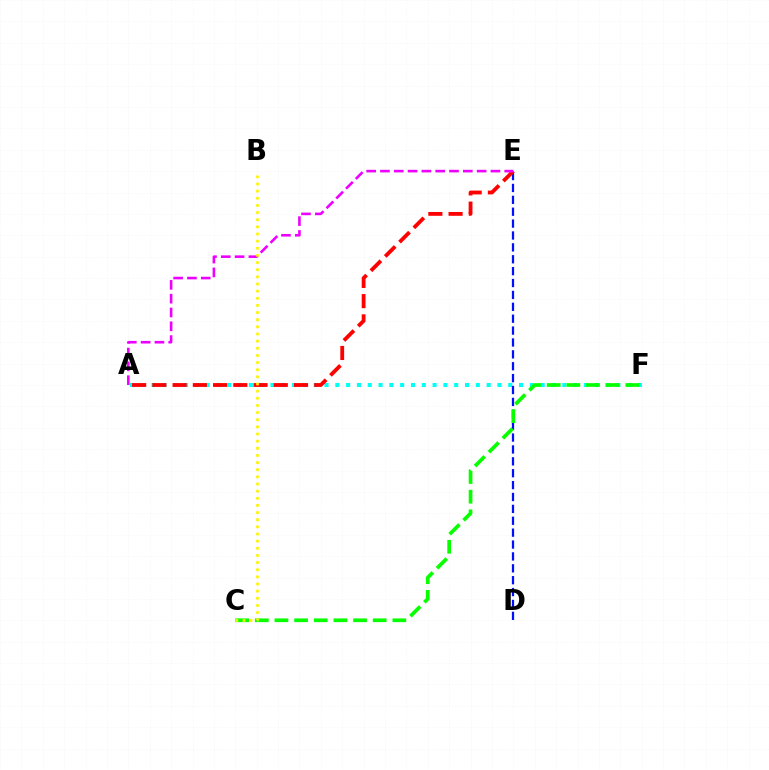{('A', 'F'): [{'color': '#00fff6', 'line_style': 'dotted', 'thickness': 2.94}], ('D', 'E'): [{'color': '#0010ff', 'line_style': 'dashed', 'thickness': 1.61}], ('A', 'E'): [{'color': '#ff0000', 'line_style': 'dashed', 'thickness': 2.75}, {'color': '#ee00ff', 'line_style': 'dashed', 'thickness': 1.88}], ('C', 'F'): [{'color': '#08ff00', 'line_style': 'dashed', 'thickness': 2.67}], ('B', 'C'): [{'color': '#fcf500', 'line_style': 'dotted', 'thickness': 1.94}]}